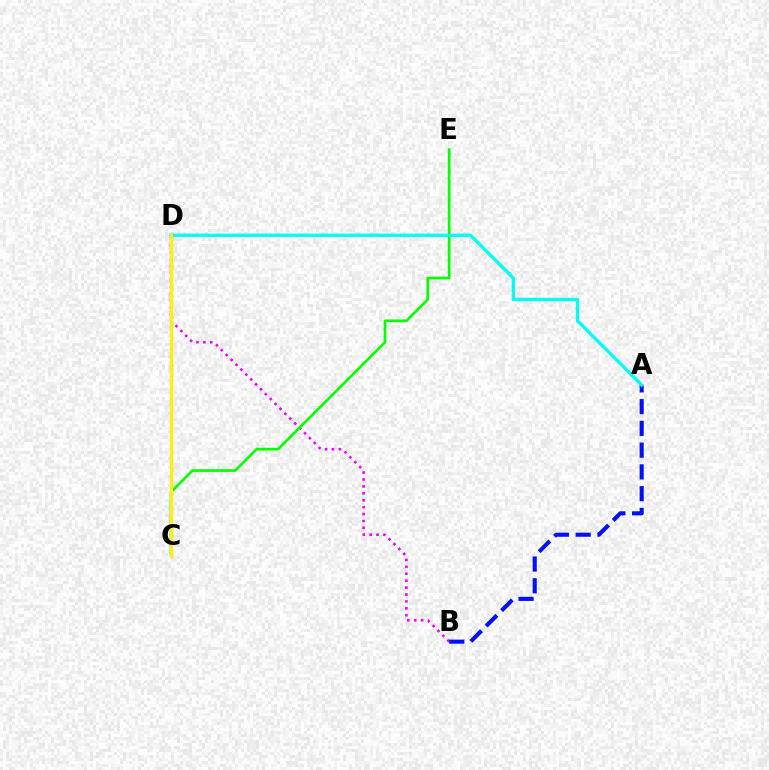{('C', 'D'): [{'color': '#ff0000', 'line_style': 'solid', 'thickness': 2.23}, {'color': '#fcf500', 'line_style': 'solid', 'thickness': 2.14}], ('B', 'D'): [{'color': '#ee00ff', 'line_style': 'dotted', 'thickness': 1.88}], ('A', 'B'): [{'color': '#0010ff', 'line_style': 'dashed', 'thickness': 2.96}], ('C', 'E'): [{'color': '#08ff00', 'line_style': 'solid', 'thickness': 1.95}], ('A', 'D'): [{'color': '#00fff6', 'line_style': 'solid', 'thickness': 2.38}]}